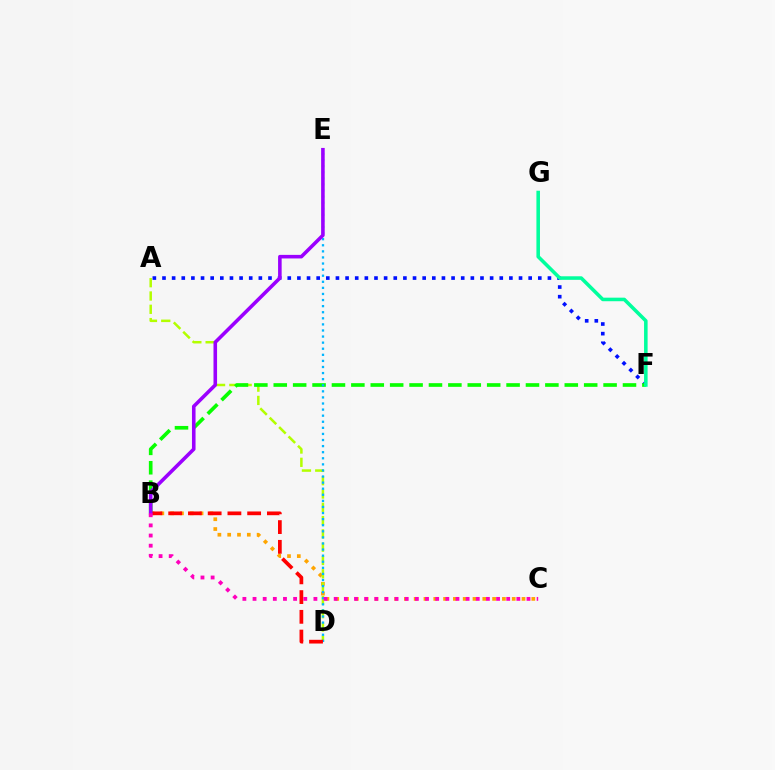{('B', 'C'): [{'color': '#ffa500', 'line_style': 'dotted', 'thickness': 2.66}, {'color': '#ff00bd', 'line_style': 'dotted', 'thickness': 2.76}], ('A', 'F'): [{'color': '#0010ff', 'line_style': 'dotted', 'thickness': 2.62}], ('A', 'D'): [{'color': '#b3ff00', 'line_style': 'dashed', 'thickness': 1.81}], ('B', 'F'): [{'color': '#08ff00', 'line_style': 'dashed', 'thickness': 2.64}], ('D', 'E'): [{'color': '#00b5ff', 'line_style': 'dotted', 'thickness': 1.65}], ('B', 'D'): [{'color': '#ff0000', 'line_style': 'dashed', 'thickness': 2.68}], ('F', 'G'): [{'color': '#00ff9d', 'line_style': 'solid', 'thickness': 2.56}], ('B', 'E'): [{'color': '#9b00ff', 'line_style': 'solid', 'thickness': 2.57}]}